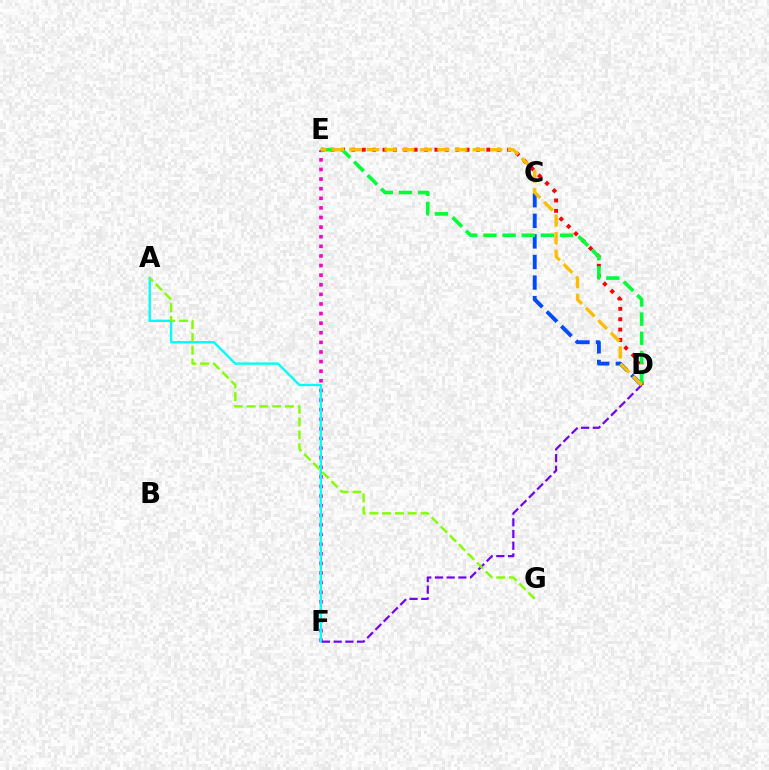{('D', 'E'): [{'color': '#ff0000', 'line_style': 'dotted', 'thickness': 2.82}, {'color': '#00ff39', 'line_style': 'dashed', 'thickness': 2.6}, {'color': '#ffbd00', 'line_style': 'dashed', 'thickness': 2.39}], ('E', 'F'): [{'color': '#ff00cf', 'line_style': 'dotted', 'thickness': 2.61}], ('A', 'F'): [{'color': '#00fff6', 'line_style': 'solid', 'thickness': 1.69}], ('D', 'F'): [{'color': '#7200ff', 'line_style': 'dashed', 'thickness': 1.59}], ('C', 'D'): [{'color': '#004bff', 'line_style': 'dashed', 'thickness': 2.8}], ('A', 'G'): [{'color': '#84ff00', 'line_style': 'dashed', 'thickness': 1.74}]}